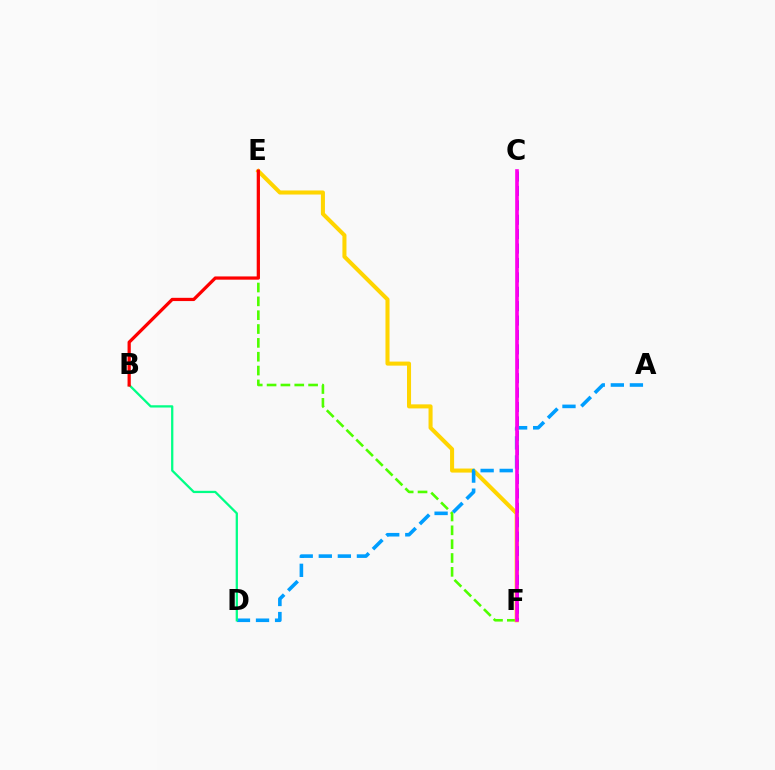{('E', 'F'): [{'color': '#4fff00', 'line_style': 'dashed', 'thickness': 1.88}, {'color': '#ffd500', 'line_style': 'solid', 'thickness': 2.92}], ('C', 'F'): [{'color': '#3700ff', 'line_style': 'dashed', 'thickness': 1.96}, {'color': '#ff00ed', 'line_style': 'solid', 'thickness': 2.62}], ('A', 'D'): [{'color': '#009eff', 'line_style': 'dashed', 'thickness': 2.59}], ('B', 'D'): [{'color': '#00ff86', 'line_style': 'solid', 'thickness': 1.64}], ('B', 'E'): [{'color': '#ff0000', 'line_style': 'solid', 'thickness': 2.33}]}